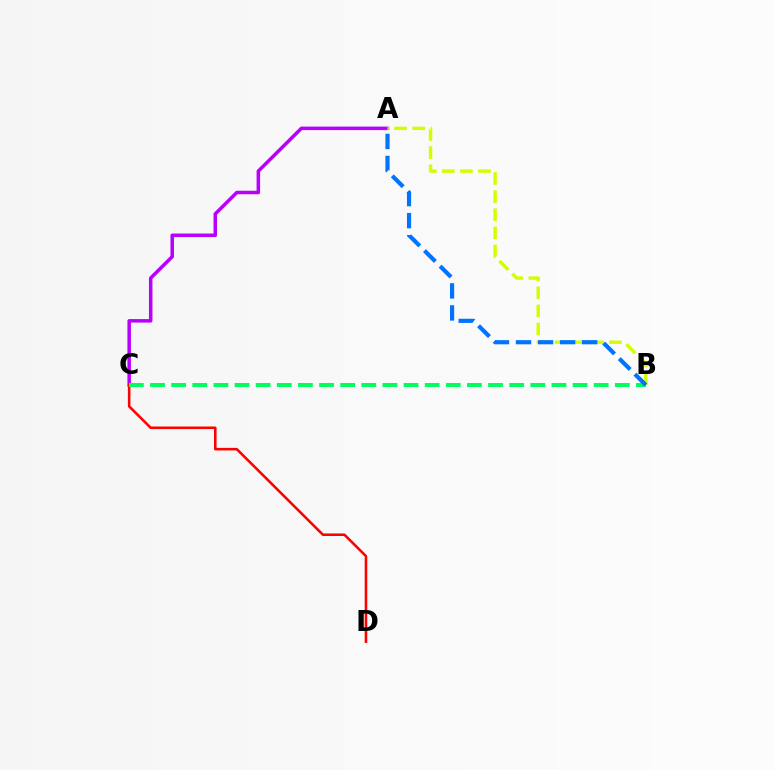{('A', 'C'): [{'color': '#b900ff', 'line_style': 'solid', 'thickness': 2.53}], ('C', 'D'): [{'color': '#ff0000', 'line_style': 'solid', 'thickness': 1.85}], ('B', 'C'): [{'color': '#00ff5c', 'line_style': 'dashed', 'thickness': 2.87}], ('A', 'B'): [{'color': '#d1ff00', 'line_style': 'dashed', 'thickness': 2.46}, {'color': '#0074ff', 'line_style': 'dashed', 'thickness': 2.99}]}